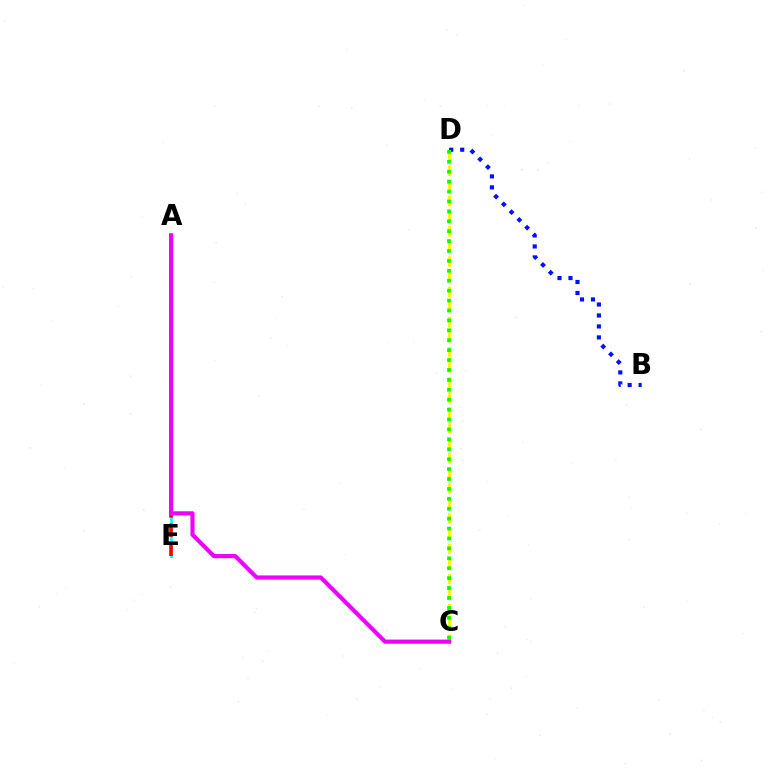{('A', 'E'): [{'color': '#00fff6', 'line_style': 'solid', 'thickness': 1.93}, {'color': '#ff0000', 'line_style': 'dashed', 'thickness': 2.61}], ('B', 'D'): [{'color': '#0010ff', 'line_style': 'dotted', 'thickness': 2.98}], ('C', 'D'): [{'color': '#fcf500', 'line_style': 'dashed', 'thickness': 2.05}, {'color': '#08ff00', 'line_style': 'dotted', 'thickness': 2.69}], ('A', 'C'): [{'color': '#ee00ff', 'line_style': 'solid', 'thickness': 2.99}]}